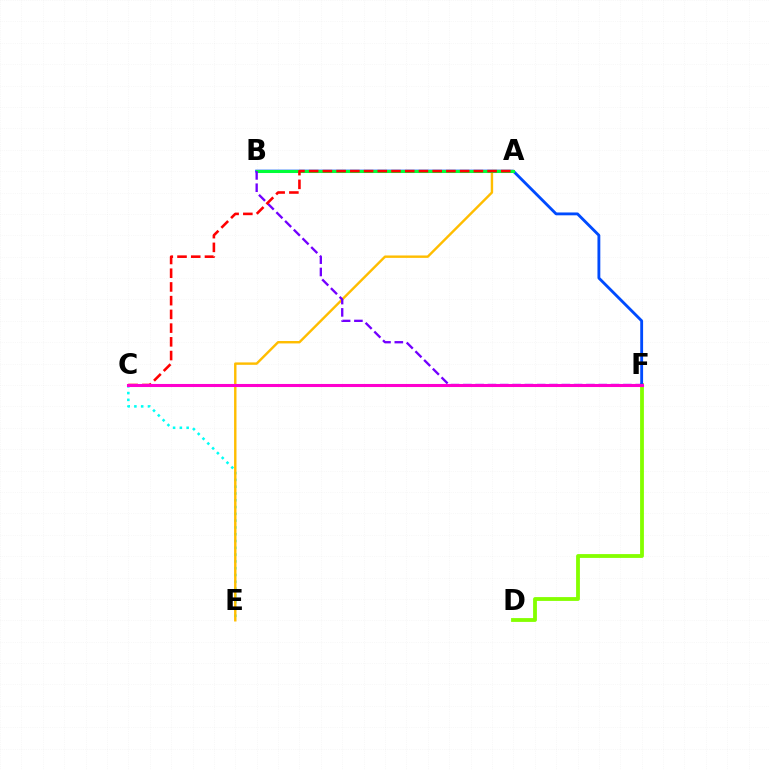{('D', 'F'): [{'color': '#84ff00', 'line_style': 'solid', 'thickness': 2.75}], ('C', 'E'): [{'color': '#00fff6', 'line_style': 'dotted', 'thickness': 1.85}], ('B', 'F'): [{'color': '#004bff', 'line_style': 'solid', 'thickness': 2.05}, {'color': '#7200ff', 'line_style': 'dashed', 'thickness': 1.67}], ('A', 'E'): [{'color': '#ffbd00', 'line_style': 'solid', 'thickness': 1.73}], ('A', 'B'): [{'color': '#00ff39', 'line_style': 'solid', 'thickness': 2.19}], ('A', 'C'): [{'color': '#ff0000', 'line_style': 'dashed', 'thickness': 1.86}], ('C', 'F'): [{'color': '#ff00cf', 'line_style': 'solid', 'thickness': 2.21}]}